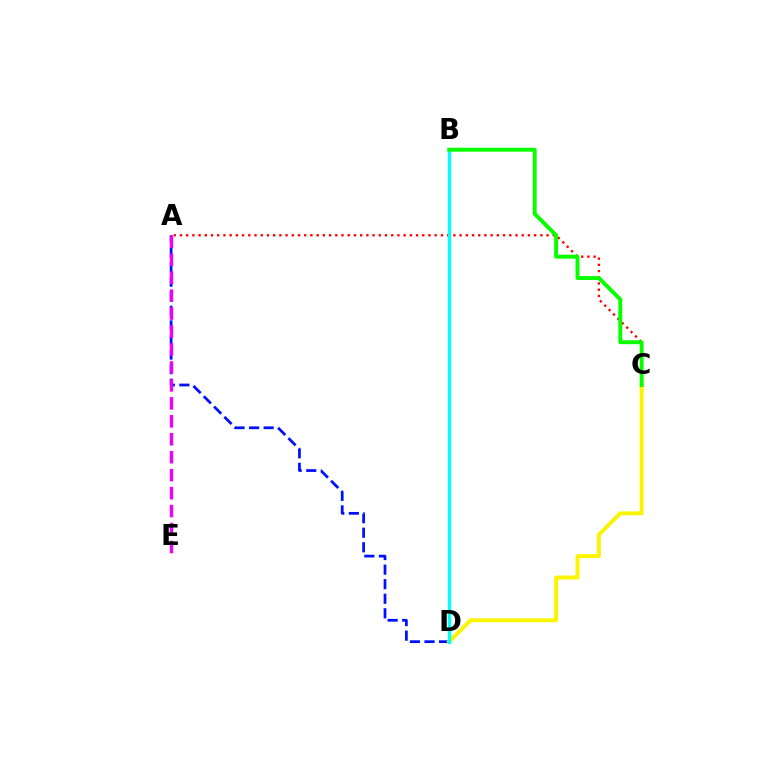{('A', 'C'): [{'color': '#ff0000', 'line_style': 'dotted', 'thickness': 1.69}], ('A', 'D'): [{'color': '#0010ff', 'line_style': 'dashed', 'thickness': 1.98}], ('C', 'D'): [{'color': '#fcf500', 'line_style': 'solid', 'thickness': 2.82}], ('B', 'D'): [{'color': '#00fff6', 'line_style': 'solid', 'thickness': 2.39}], ('A', 'E'): [{'color': '#ee00ff', 'line_style': 'dashed', 'thickness': 2.44}], ('B', 'C'): [{'color': '#08ff00', 'line_style': 'solid', 'thickness': 2.82}]}